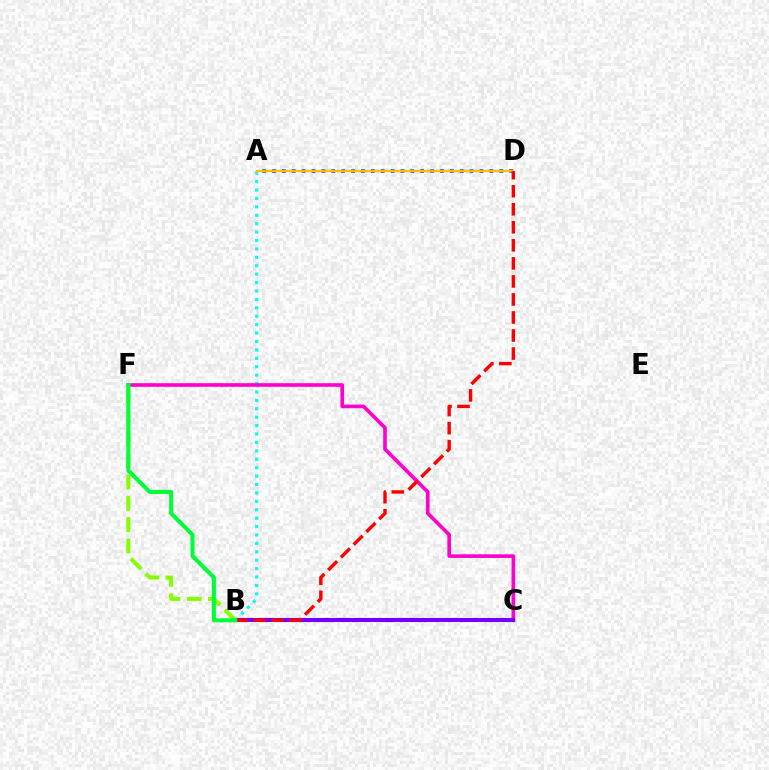{('A', 'B'): [{'color': '#00fff6', 'line_style': 'dotted', 'thickness': 2.29}], ('A', 'D'): [{'color': '#004bff', 'line_style': 'dotted', 'thickness': 2.69}, {'color': '#ffbd00', 'line_style': 'solid', 'thickness': 1.73}], ('C', 'F'): [{'color': '#ff00cf', 'line_style': 'solid', 'thickness': 2.61}], ('B', 'C'): [{'color': '#7200ff', 'line_style': 'solid', 'thickness': 2.95}], ('B', 'F'): [{'color': '#84ff00', 'line_style': 'dashed', 'thickness': 2.89}, {'color': '#00ff39', 'line_style': 'solid', 'thickness': 2.91}], ('B', 'D'): [{'color': '#ff0000', 'line_style': 'dashed', 'thickness': 2.45}]}